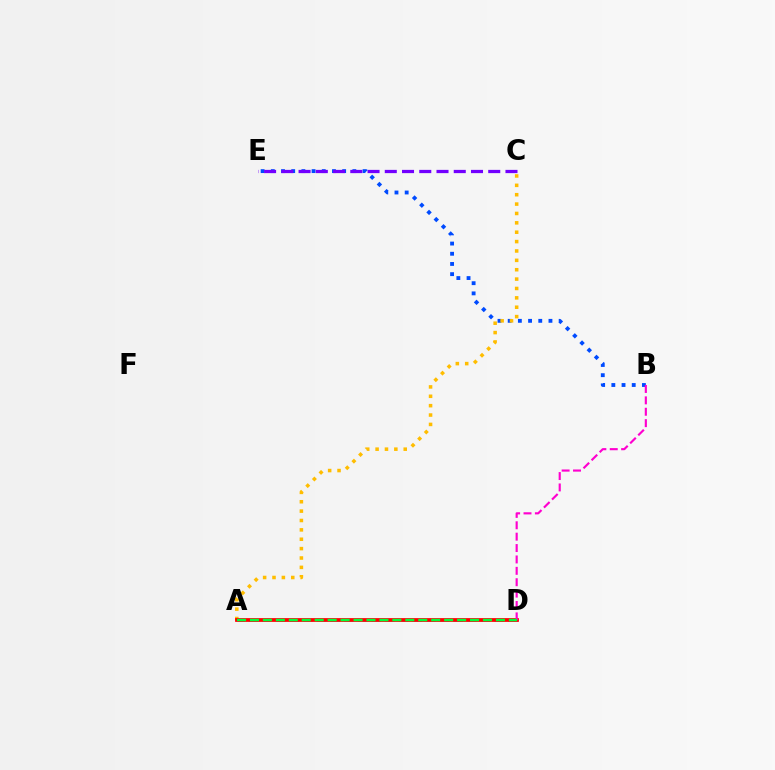{('A', 'D'): [{'color': '#84ff00', 'line_style': 'solid', 'thickness': 1.51}, {'color': '#00fff6', 'line_style': 'dashed', 'thickness': 1.85}, {'color': '#ff0000', 'line_style': 'solid', 'thickness': 2.71}, {'color': '#00ff39', 'line_style': 'dashed', 'thickness': 1.76}], ('B', 'E'): [{'color': '#004bff', 'line_style': 'dotted', 'thickness': 2.77}], ('A', 'C'): [{'color': '#ffbd00', 'line_style': 'dotted', 'thickness': 2.55}], ('C', 'E'): [{'color': '#7200ff', 'line_style': 'dashed', 'thickness': 2.34}], ('B', 'D'): [{'color': '#ff00cf', 'line_style': 'dashed', 'thickness': 1.55}]}